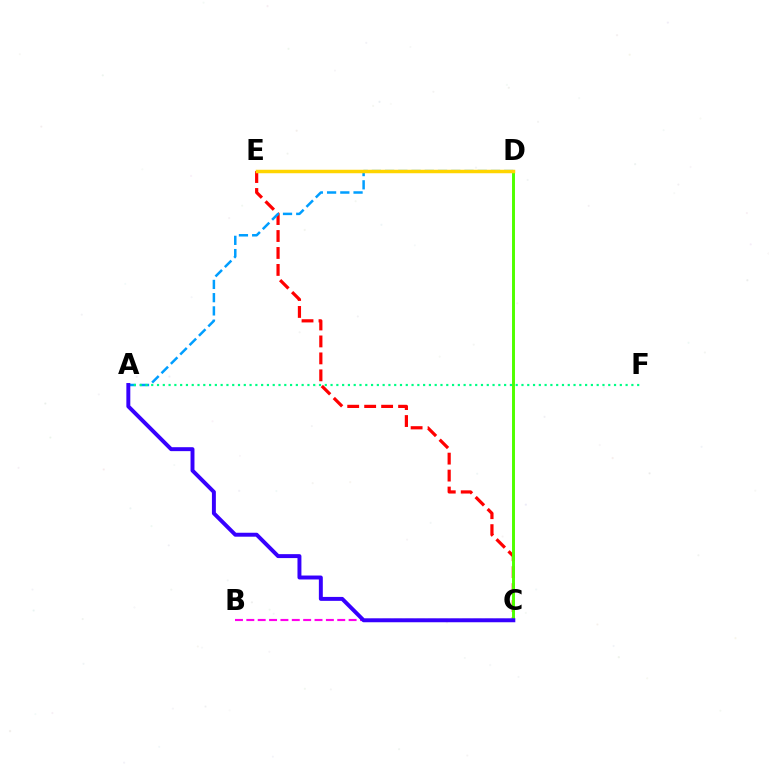{('C', 'E'): [{'color': '#ff0000', 'line_style': 'dashed', 'thickness': 2.3}], ('C', 'D'): [{'color': '#4fff00', 'line_style': 'solid', 'thickness': 2.12}], ('A', 'D'): [{'color': '#009eff', 'line_style': 'dashed', 'thickness': 1.8}], ('B', 'C'): [{'color': '#ff00ed', 'line_style': 'dashed', 'thickness': 1.54}], ('A', 'F'): [{'color': '#00ff86', 'line_style': 'dotted', 'thickness': 1.57}], ('A', 'C'): [{'color': '#3700ff', 'line_style': 'solid', 'thickness': 2.84}], ('D', 'E'): [{'color': '#ffd500', 'line_style': 'solid', 'thickness': 2.51}]}